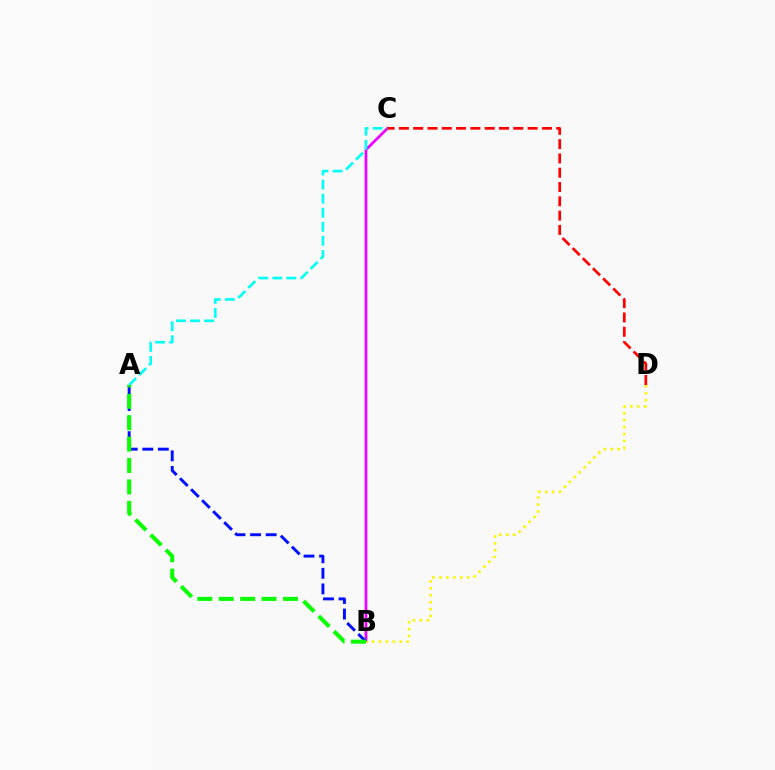{('B', 'C'): [{'color': '#ee00ff', 'line_style': 'solid', 'thickness': 1.98}], ('A', 'C'): [{'color': '#00fff6', 'line_style': 'dashed', 'thickness': 1.91}], ('B', 'D'): [{'color': '#fcf500', 'line_style': 'dotted', 'thickness': 1.88}], ('C', 'D'): [{'color': '#ff0000', 'line_style': 'dashed', 'thickness': 1.94}], ('A', 'B'): [{'color': '#0010ff', 'line_style': 'dashed', 'thickness': 2.11}, {'color': '#08ff00', 'line_style': 'dashed', 'thickness': 2.91}]}